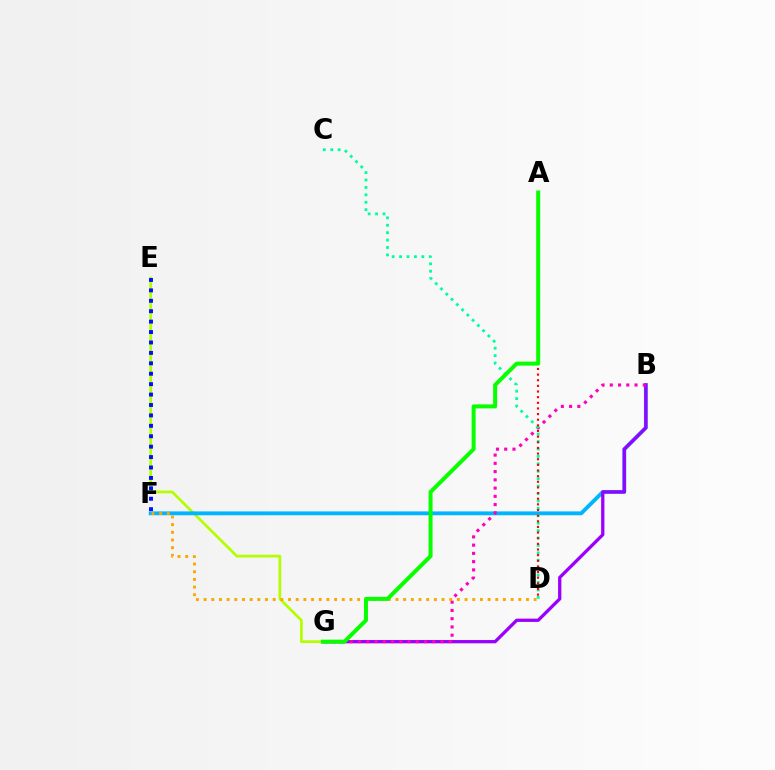{('E', 'G'): [{'color': '#b3ff00', 'line_style': 'solid', 'thickness': 1.96}], ('E', 'F'): [{'color': '#0010ff', 'line_style': 'dotted', 'thickness': 2.83}], ('B', 'F'): [{'color': '#00b5ff', 'line_style': 'solid', 'thickness': 2.77}], ('B', 'G'): [{'color': '#9b00ff', 'line_style': 'solid', 'thickness': 2.36}, {'color': '#ff00bd', 'line_style': 'dotted', 'thickness': 2.24}], ('C', 'D'): [{'color': '#00ff9d', 'line_style': 'dotted', 'thickness': 2.02}], ('D', 'F'): [{'color': '#ffa500', 'line_style': 'dotted', 'thickness': 2.09}], ('A', 'D'): [{'color': '#ff0000', 'line_style': 'dotted', 'thickness': 1.53}], ('A', 'G'): [{'color': '#08ff00', 'line_style': 'solid', 'thickness': 2.88}]}